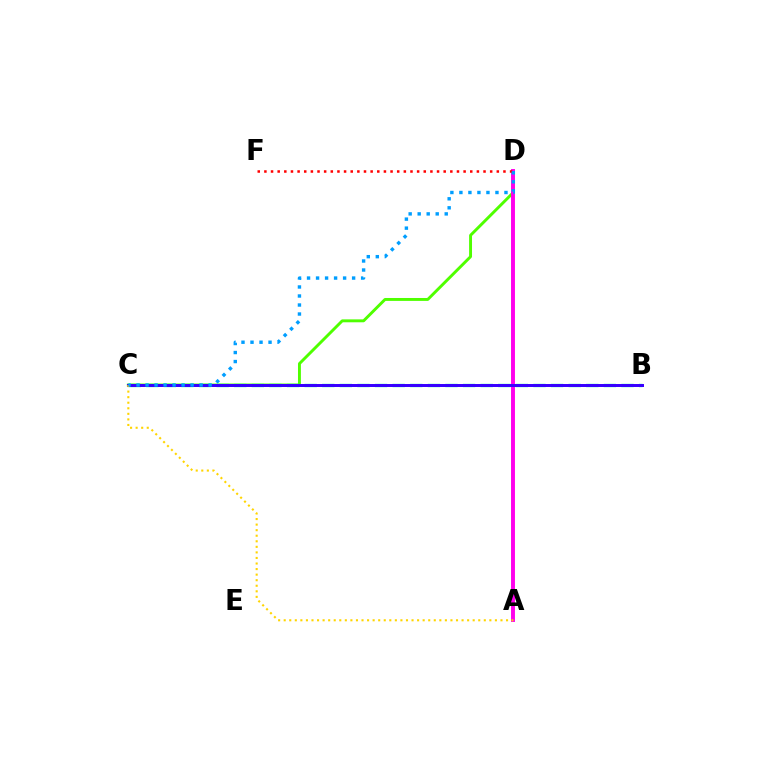{('C', 'D'): [{'color': '#4fff00', 'line_style': 'solid', 'thickness': 2.1}, {'color': '#009eff', 'line_style': 'dotted', 'thickness': 2.45}], ('A', 'D'): [{'color': '#ff00ed', 'line_style': 'solid', 'thickness': 2.83}], ('B', 'C'): [{'color': '#00ff86', 'line_style': 'dashed', 'thickness': 2.39}, {'color': '#3700ff', 'line_style': 'solid', 'thickness': 2.14}], ('D', 'F'): [{'color': '#ff0000', 'line_style': 'dotted', 'thickness': 1.8}], ('A', 'C'): [{'color': '#ffd500', 'line_style': 'dotted', 'thickness': 1.51}]}